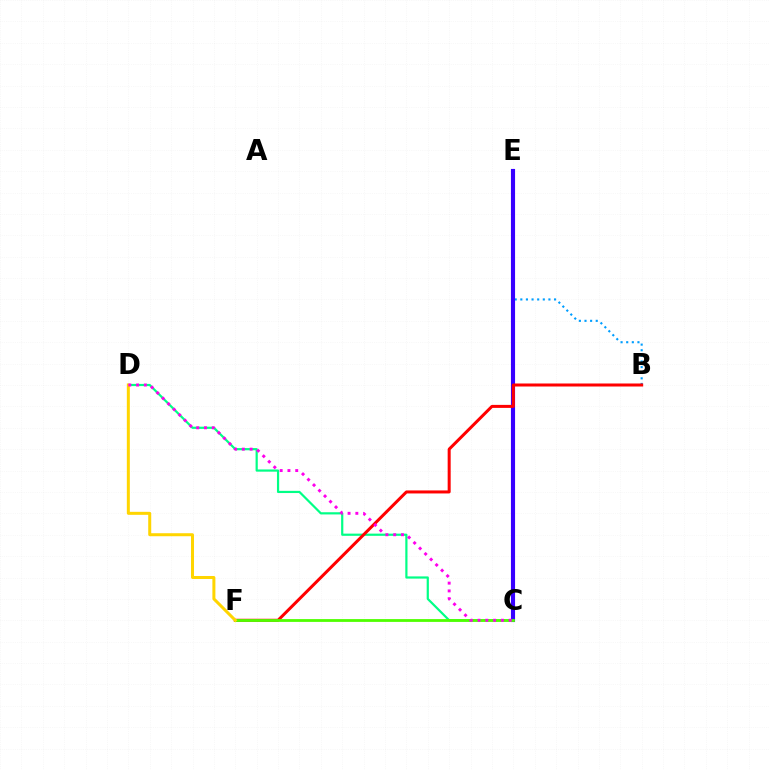{('B', 'E'): [{'color': '#009eff', 'line_style': 'dotted', 'thickness': 1.53}], ('C', 'D'): [{'color': '#00ff86', 'line_style': 'solid', 'thickness': 1.58}, {'color': '#ff00ed', 'line_style': 'dotted', 'thickness': 2.11}], ('C', 'E'): [{'color': '#3700ff', 'line_style': 'solid', 'thickness': 2.97}], ('B', 'F'): [{'color': '#ff0000', 'line_style': 'solid', 'thickness': 2.17}], ('C', 'F'): [{'color': '#4fff00', 'line_style': 'solid', 'thickness': 2.01}], ('D', 'F'): [{'color': '#ffd500', 'line_style': 'solid', 'thickness': 2.17}]}